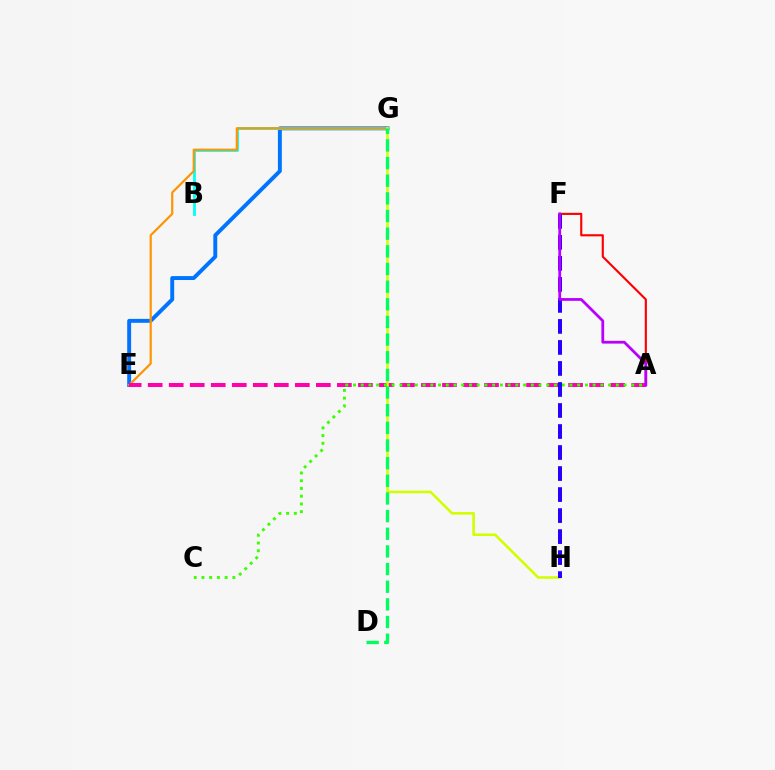{('E', 'G'): [{'color': '#0074ff', 'line_style': 'solid', 'thickness': 2.82}, {'color': '#ff9400', 'line_style': 'solid', 'thickness': 1.58}], ('B', 'G'): [{'color': '#00fff6', 'line_style': 'solid', 'thickness': 2.03}], ('A', 'E'): [{'color': '#ff00ac', 'line_style': 'dashed', 'thickness': 2.86}], ('G', 'H'): [{'color': '#d1ff00', 'line_style': 'solid', 'thickness': 1.86}], ('A', 'F'): [{'color': '#ff0000', 'line_style': 'solid', 'thickness': 1.53}, {'color': '#b900ff', 'line_style': 'solid', 'thickness': 2.0}], ('D', 'G'): [{'color': '#00ff5c', 'line_style': 'dashed', 'thickness': 2.4}], ('A', 'C'): [{'color': '#3dff00', 'line_style': 'dotted', 'thickness': 2.1}], ('F', 'H'): [{'color': '#2500ff', 'line_style': 'dashed', 'thickness': 2.86}]}